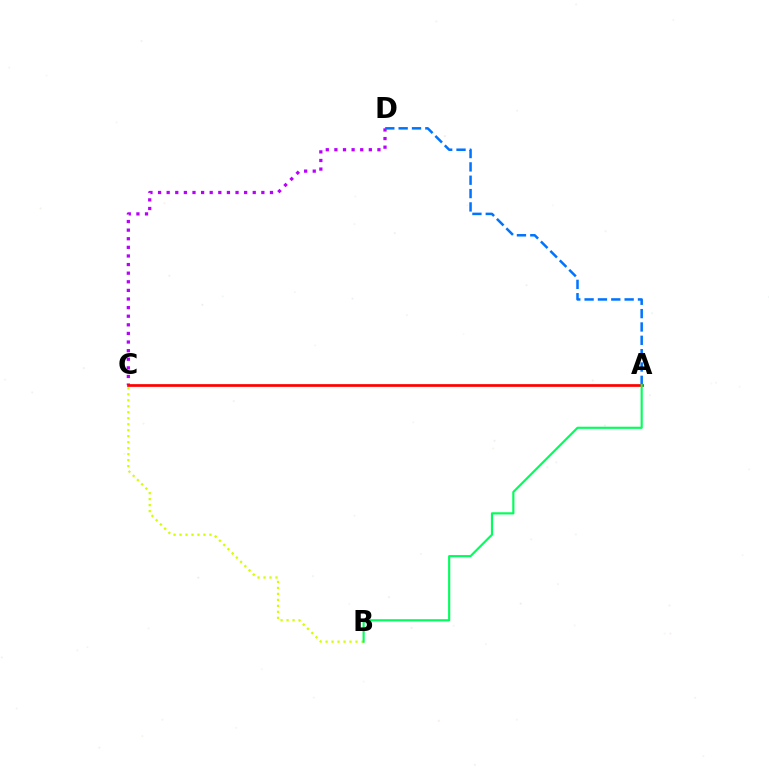{('C', 'D'): [{'color': '#b900ff', 'line_style': 'dotted', 'thickness': 2.34}], ('B', 'C'): [{'color': '#d1ff00', 'line_style': 'dotted', 'thickness': 1.63}], ('A', 'D'): [{'color': '#0074ff', 'line_style': 'dashed', 'thickness': 1.81}], ('A', 'C'): [{'color': '#ff0000', 'line_style': 'solid', 'thickness': 1.95}], ('A', 'B'): [{'color': '#00ff5c', 'line_style': 'solid', 'thickness': 1.55}]}